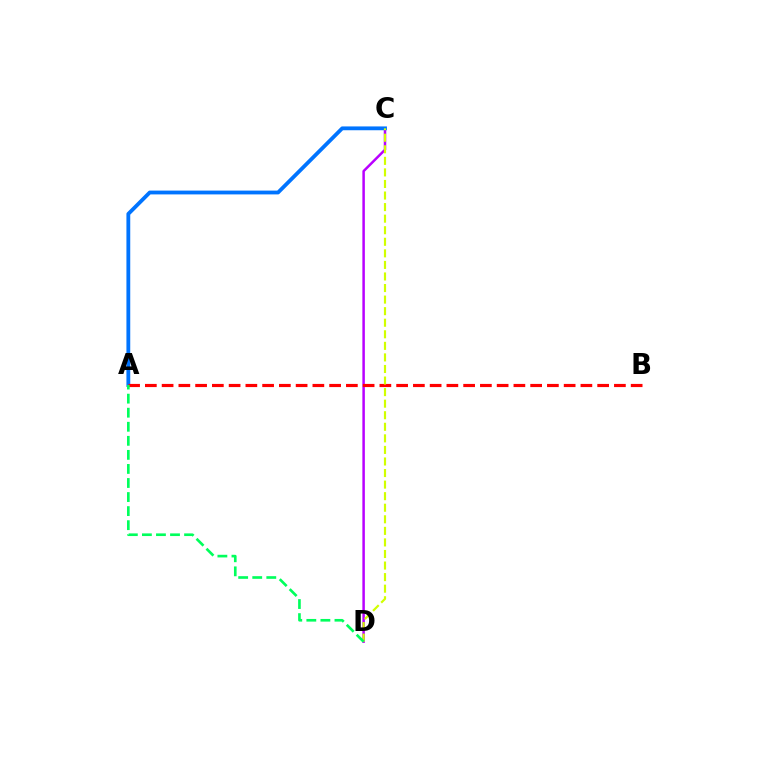{('C', 'D'): [{'color': '#b900ff', 'line_style': 'solid', 'thickness': 1.8}, {'color': '#d1ff00', 'line_style': 'dashed', 'thickness': 1.57}], ('A', 'C'): [{'color': '#0074ff', 'line_style': 'solid', 'thickness': 2.75}], ('A', 'B'): [{'color': '#ff0000', 'line_style': 'dashed', 'thickness': 2.28}], ('A', 'D'): [{'color': '#00ff5c', 'line_style': 'dashed', 'thickness': 1.91}]}